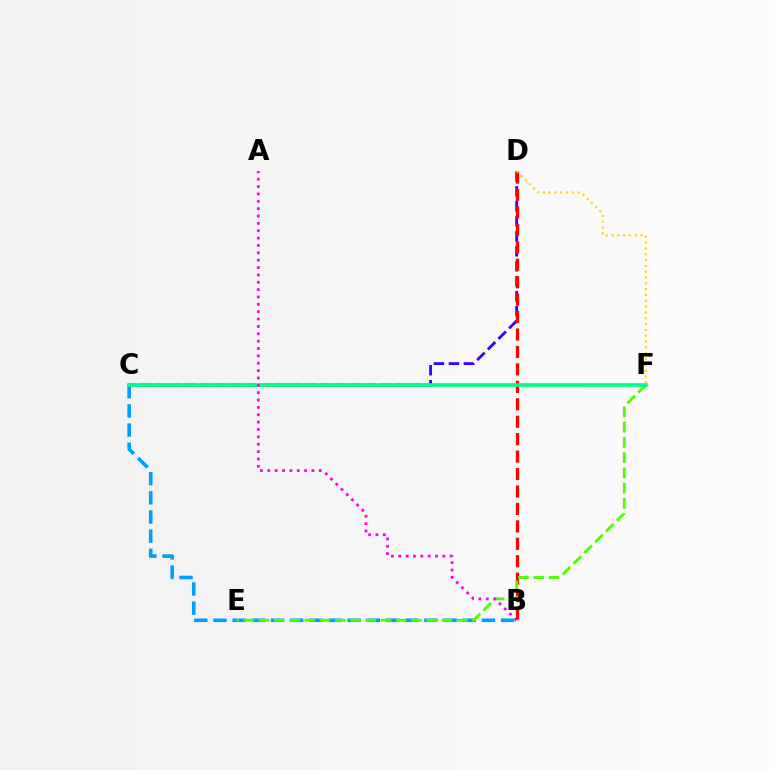{('B', 'C'): [{'color': '#009eff', 'line_style': 'dashed', 'thickness': 2.6}], ('C', 'D'): [{'color': '#3700ff', 'line_style': 'dashed', 'thickness': 2.04}], ('B', 'D'): [{'color': '#ff0000', 'line_style': 'dashed', 'thickness': 2.37}], ('E', 'F'): [{'color': '#4fff00', 'line_style': 'dashed', 'thickness': 2.07}], ('C', 'F'): [{'color': '#00ff86', 'line_style': 'solid', 'thickness': 2.65}], ('D', 'F'): [{'color': '#ffd500', 'line_style': 'dotted', 'thickness': 1.58}], ('A', 'B'): [{'color': '#ff00ed', 'line_style': 'dotted', 'thickness': 2.0}]}